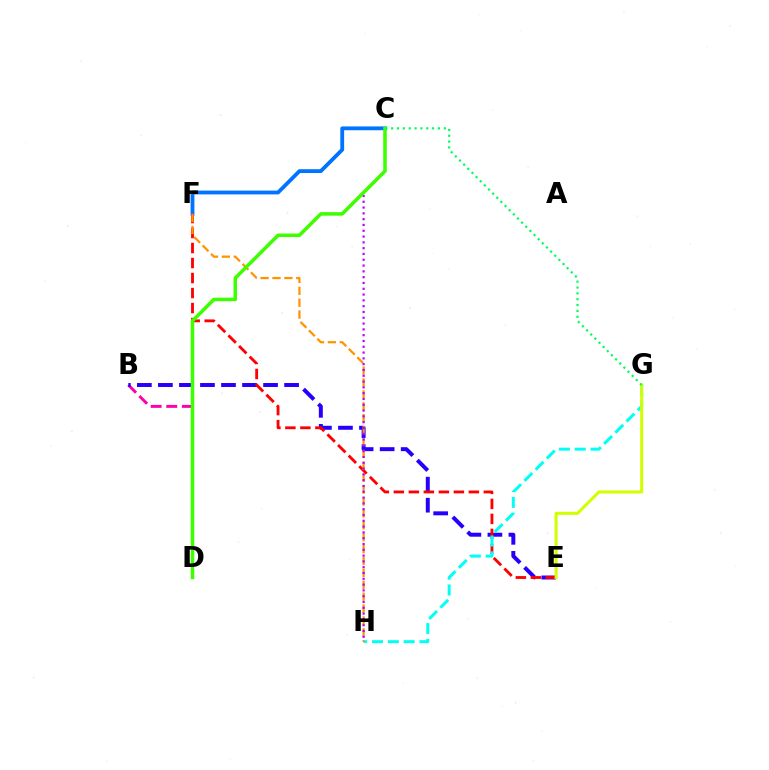{('B', 'D'): [{'color': '#ff00ac', 'line_style': 'dashed', 'thickness': 2.12}], ('C', 'F'): [{'color': '#0074ff', 'line_style': 'solid', 'thickness': 2.75}], ('B', 'E'): [{'color': '#2500ff', 'line_style': 'dashed', 'thickness': 2.86}], ('E', 'F'): [{'color': '#ff0000', 'line_style': 'dashed', 'thickness': 2.04}], ('G', 'H'): [{'color': '#00fff6', 'line_style': 'dashed', 'thickness': 2.15}], ('F', 'H'): [{'color': '#ff9400', 'line_style': 'dashed', 'thickness': 1.62}], ('C', 'H'): [{'color': '#b900ff', 'line_style': 'dotted', 'thickness': 1.58}], ('C', 'D'): [{'color': '#3dff00', 'line_style': 'solid', 'thickness': 2.54}], ('E', 'G'): [{'color': '#d1ff00', 'line_style': 'solid', 'thickness': 2.19}], ('C', 'G'): [{'color': '#00ff5c', 'line_style': 'dotted', 'thickness': 1.59}]}